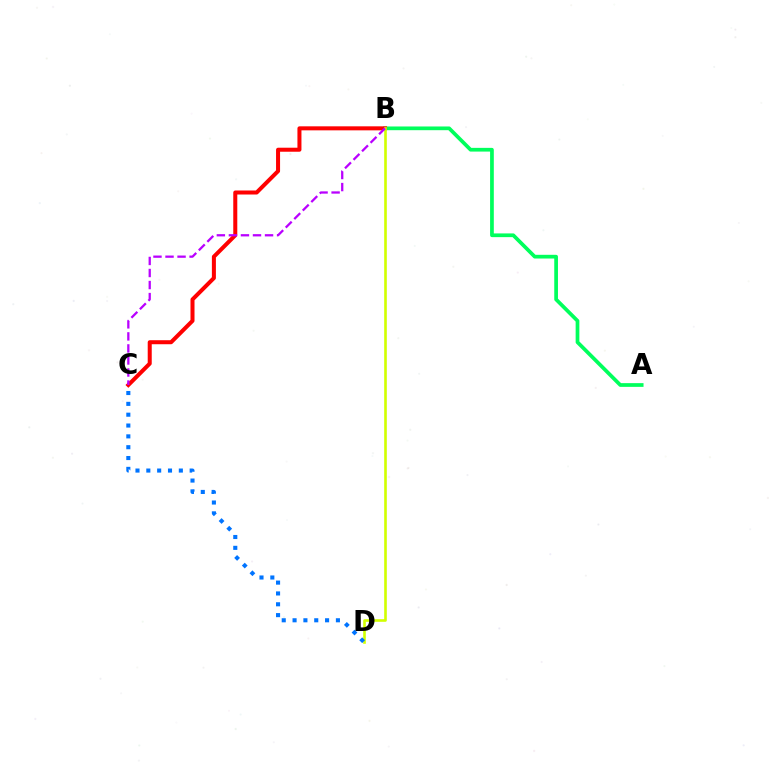{('A', 'B'): [{'color': '#00ff5c', 'line_style': 'solid', 'thickness': 2.68}], ('B', 'C'): [{'color': '#ff0000', 'line_style': 'solid', 'thickness': 2.89}, {'color': '#b900ff', 'line_style': 'dashed', 'thickness': 1.64}], ('B', 'D'): [{'color': '#d1ff00', 'line_style': 'solid', 'thickness': 1.89}], ('C', 'D'): [{'color': '#0074ff', 'line_style': 'dotted', 'thickness': 2.94}]}